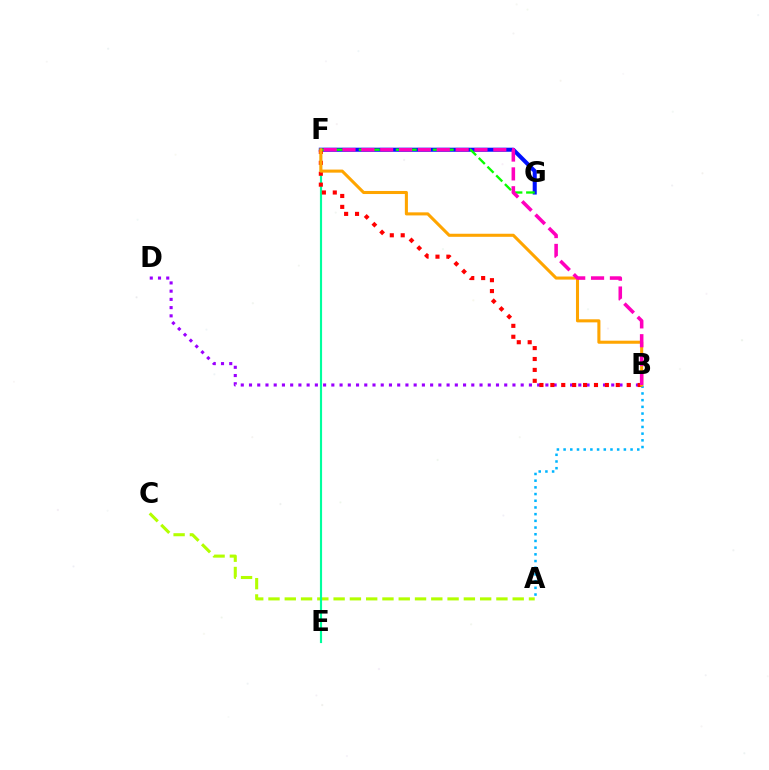{('A', 'B'): [{'color': '#00b5ff', 'line_style': 'dotted', 'thickness': 1.82}], ('F', 'G'): [{'color': '#0010ff', 'line_style': 'solid', 'thickness': 2.92}, {'color': '#08ff00', 'line_style': 'dashed', 'thickness': 1.68}], ('A', 'C'): [{'color': '#b3ff00', 'line_style': 'dashed', 'thickness': 2.21}], ('B', 'D'): [{'color': '#9b00ff', 'line_style': 'dotted', 'thickness': 2.24}], ('E', 'F'): [{'color': '#00ff9d', 'line_style': 'solid', 'thickness': 1.55}], ('B', 'F'): [{'color': '#ff0000', 'line_style': 'dotted', 'thickness': 2.96}, {'color': '#ffa500', 'line_style': 'solid', 'thickness': 2.21}, {'color': '#ff00bd', 'line_style': 'dashed', 'thickness': 2.56}]}